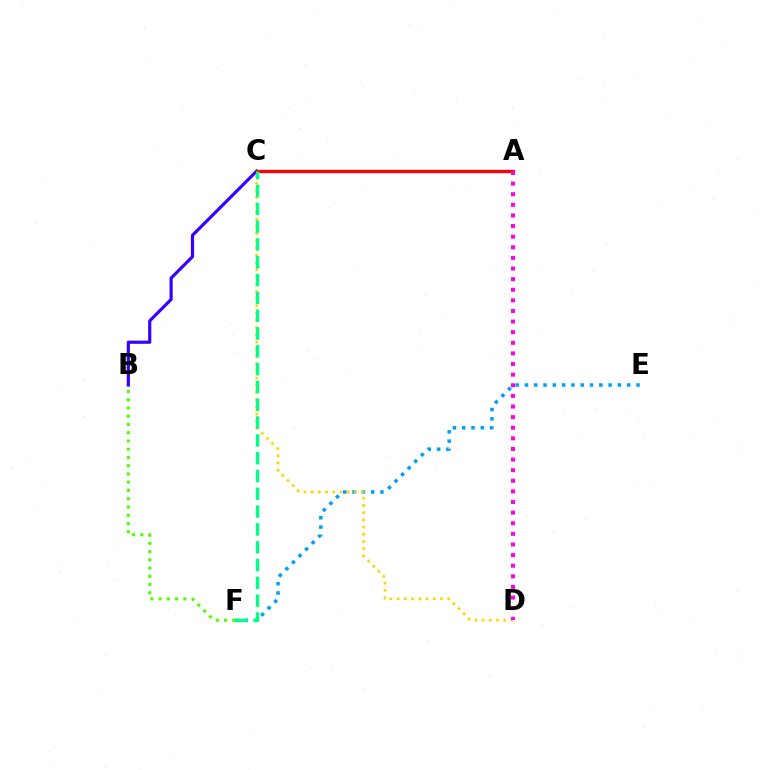{('E', 'F'): [{'color': '#009eff', 'line_style': 'dotted', 'thickness': 2.53}], ('B', 'C'): [{'color': '#3700ff', 'line_style': 'solid', 'thickness': 2.29}], ('A', 'C'): [{'color': '#ff0000', 'line_style': 'solid', 'thickness': 2.35}], ('C', 'D'): [{'color': '#ffd500', 'line_style': 'dotted', 'thickness': 1.96}], ('C', 'F'): [{'color': '#00ff86', 'line_style': 'dashed', 'thickness': 2.42}], ('B', 'F'): [{'color': '#4fff00', 'line_style': 'dotted', 'thickness': 2.24}], ('A', 'D'): [{'color': '#ff00ed', 'line_style': 'dotted', 'thickness': 2.88}]}